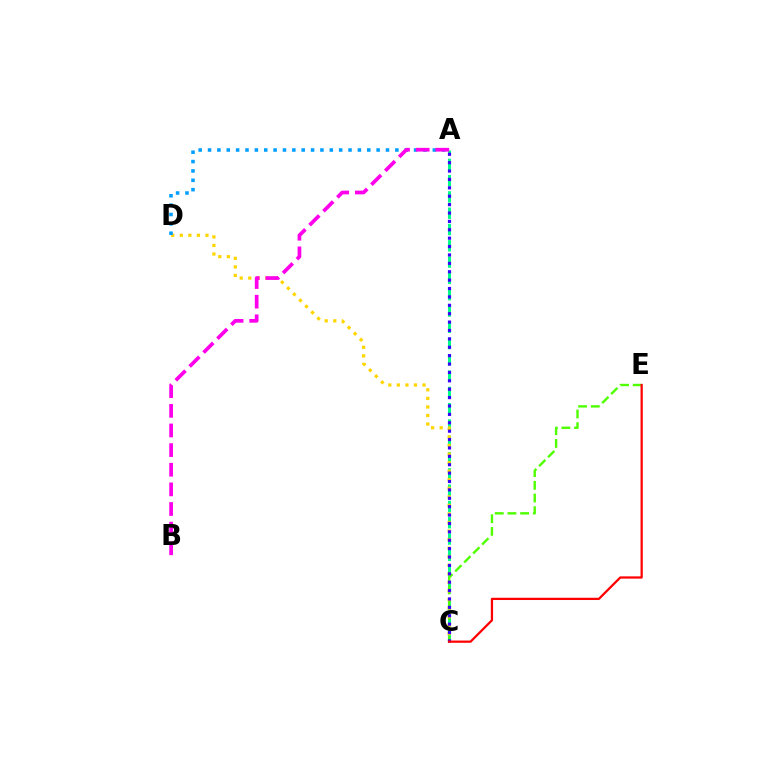{('A', 'C'): [{'color': '#00ff86', 'line_style': 'dashed', 'thickness': 2.21}, {'color': '#3700ff', 'line_style': 'dotted', 'thickness': 2.28}], ('C', 'E'): [{'color': '#4fff00', 'line_style': 'dashed', 'thickness': 1.73}, {'color': '#ff0000', 'line_style': 'solid', 'thickness': 1.62}], ('C', 'D'): [{'color': '#ffd500', 'line_style': 'dotted', 'thickness': 2.33}], ('A', 'D'): [{'color': '#009eff', 'line_style': 'dotted', 'thickness': 2.54}], ('A', 'B'): [{'color': '#ff00ed', 'line_style': 'dashed', 'thickness': 2.67}]}